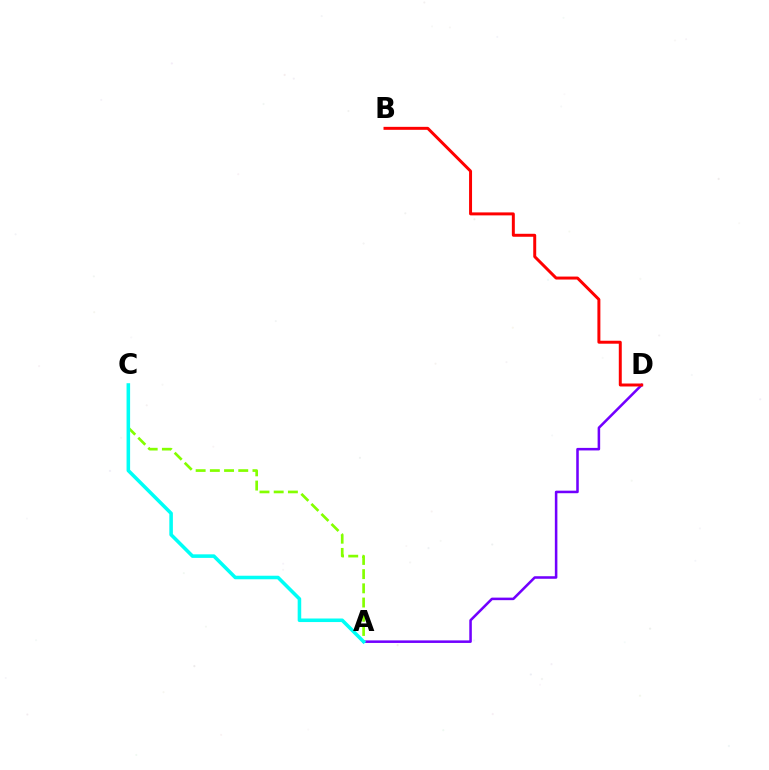{('A', 'D'): [{'color': '#7200ff', 'line_style': 'solid', 'thickness': 1.83}], ('B', 'D'): [{'color': '#ff0000', 'line_style': 'solid', 'thickness': 2.14}], ('A', 'C'): [{'color': '#84ff00', 'line_style': 'dashed', 'thickness': 1.93}, {'color': '#00fff6', 'line_style': 'solid', 'thickness': 2.56}]}